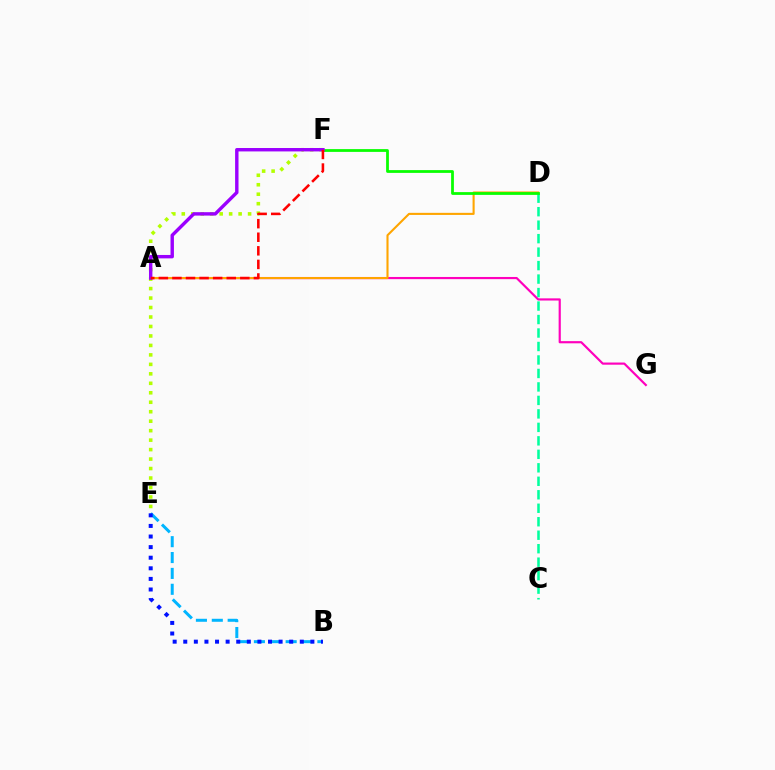{('B', 'E'): [{'color': '#00b5ff', 'line_style': 'dashed', 'thickness': 2.16}, {'color': '#0010ff', 'line_style': 'dotted', 'thickness': 2.88}], ('C', 'D'): [{'color': '#00ff9d', 'line_style': 'dashed', 'thickness': 1.83}], ('E', 'F'): [{'color': '#b3ff00', 'line_style': 'dotted', 'thickness': 2.57}], ('A', 'G'): [{'color': '#ff00bd', 'line_style': 'solid', 'thickness': 1.57}], ('A', 'D'): [{'color': '#ffa500', 'line_style': 'solid', 'thickness': 1.51}], ('D', 'F'): [{'color': '#08ff00', 'line_style': 'solid', 'thickness': 2.0}], ('A', 'F'): [{'color': '#9b00ff', 'line_style': 'solid', 'thickness': 2.45}, {'color': '#ff0000', 'line_style': 'dashed', 'thickness': 1.84}]}